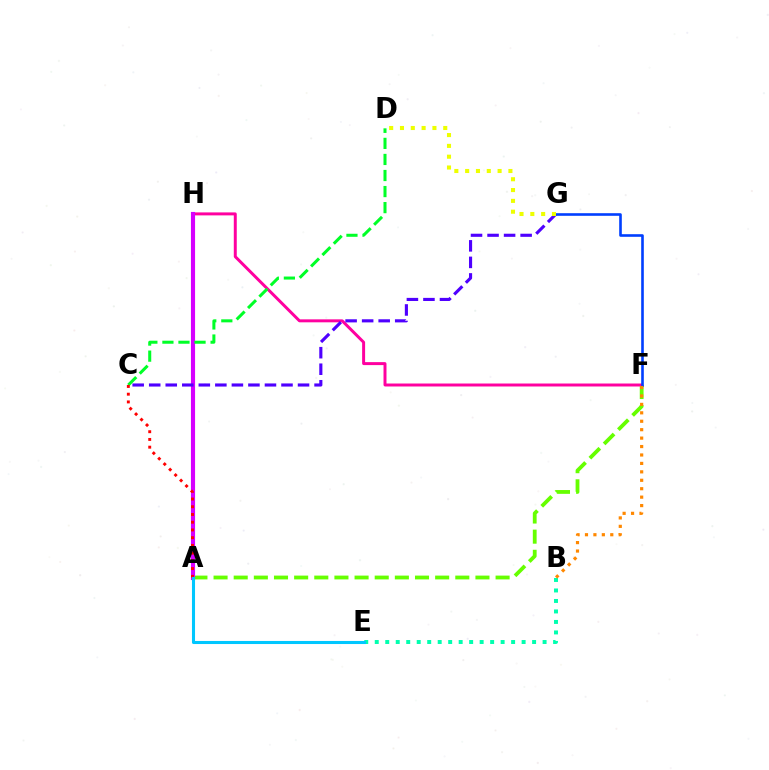{('A', 'F'): [{'color': '#66ff00', 'line_style': 'dashed', 'thickness': 2.74}], ('F', 'H'): [{'color': '#ff00a0', 'line_style': 'solid', 'thickness': 2.14}], ('A', 'H'): [{'color': '#d600ff', 'line_style': 'solid', 'thickness': 2.98}], ('C', 'G'): [{'color': '#4f00ff', 'line_style': 'dashed', 'thickness': 2.25}], ('C', 'D'): [{'color': '#00ff27', 'line_style': 'dashed', 'thickness': 2.18}], ('A', 'C'): [{'color': '#ff0000', 'line_style': 'dotted', 'thickness': 2.1}], ('B', 'E'): [{'color': '#00ffaf', 'line_style': 'dotted', 'thickness': 2.85}], ('A', 'E'): [{'color': '#00c7ff', 'line_style': 'solid', 'thickness': 2.21}], ('F', 'G'): [{'color': '#003fff', 'line_style': 'solid', 'thickness': 1.88}], ('B', 'F'): [{'color': '#ff8800', 'line_style': 'dotted', 'thickness': 2.29}], ('D', 'G'): [{'color': '#eeff00', 'line_style': 'dotted', 'thickness': 2.94}]}